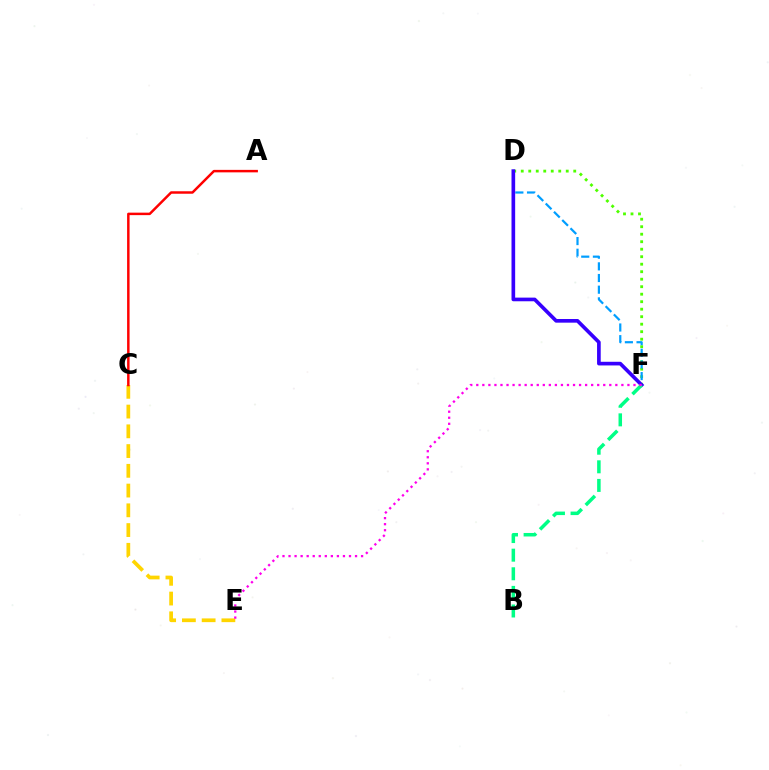{('D', 'F'): [{'color': '#4fff00', 'line_style': 'dotted', 'thickness': 2.04}, {'color': '#009eff', 'line_style': 'dashed', 'thickness': 1.58}, {'color': '#3700ff', 'line_style': 'solid', 'thickness': 2.63}], ('C', 'E'): [{'color': '#ffd500', 'line_style': 'dashed', 'thickness': 2.68}], ('A', 'C'): [{'color': '#ff0000', 'line_style': 'solid', 'thickness': 1.78}], ('B', 'F'): [{'color': '#00ff86', 'line_style': 'dashed', 'thickness': 2.53}], ('E', 'F'): [{'color': '#ff00ed', 'line_style': 'dotted', 'thickness': 1.64}]}